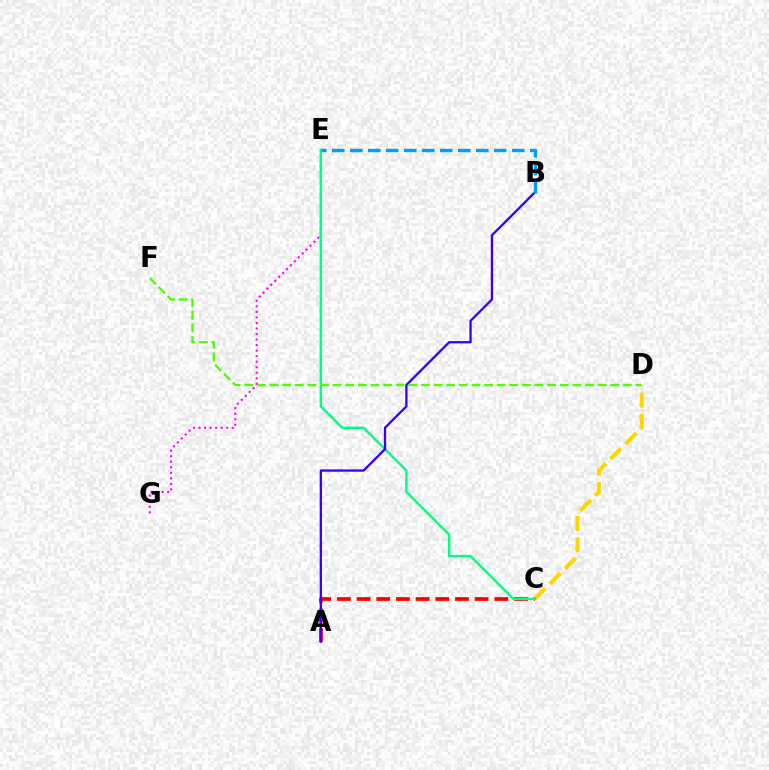{('E', 'G'): [{'color': '#ff00ed', 'line_style': 'dotted', 'thickness': 1.5}], ('C', 'D'): [{'color': '#ffd500', 'line_style': 'dashed', 'thickness': 2.91}], ('A', 'C'): [{'color': '#ff0000', 'line_style': 'dashed', 'thickness': 2.67}], ('C', 'E'): [{'color': '#00ff86', 'line_style': 'solid', 'thickness': 1.76}], ('A', 'B'): [{'color': '#3700ff', 'line_style': 'solid', 'thickness': 1.67}], ('B', 'E'): [{'color': '#009eff', 'line_style': 'dashed', 'thickness': 2.44}], ('D', 'F'): [{'color': '#4fff00', 'line_style': 'dashed', 'thickness': 1.71}]}